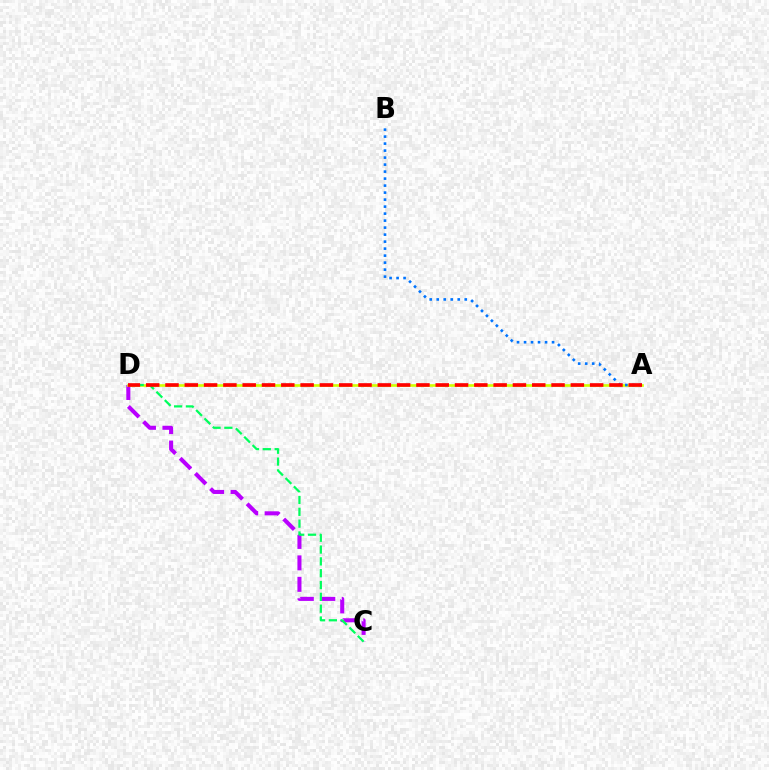{('C', 'D'): [{'color': '#b900ff', 'line_style': 'dashed', 'thickness': 2.91}, {'color': '#00ff5c', 'line_style': 'dashed', 'thickness': 1.61}], ('A', 'D'): [{'color': '#d1ff00', 'line_style': 'solid', 'thickness': 1.9}, {'color': '#ff0000', 'line_style': 'dashed', 'thickness': 2.62}], ('A', 'B'): [{'color': '#0074ff', 'line_style': 'dotted', 'thickness': 1.9}]}